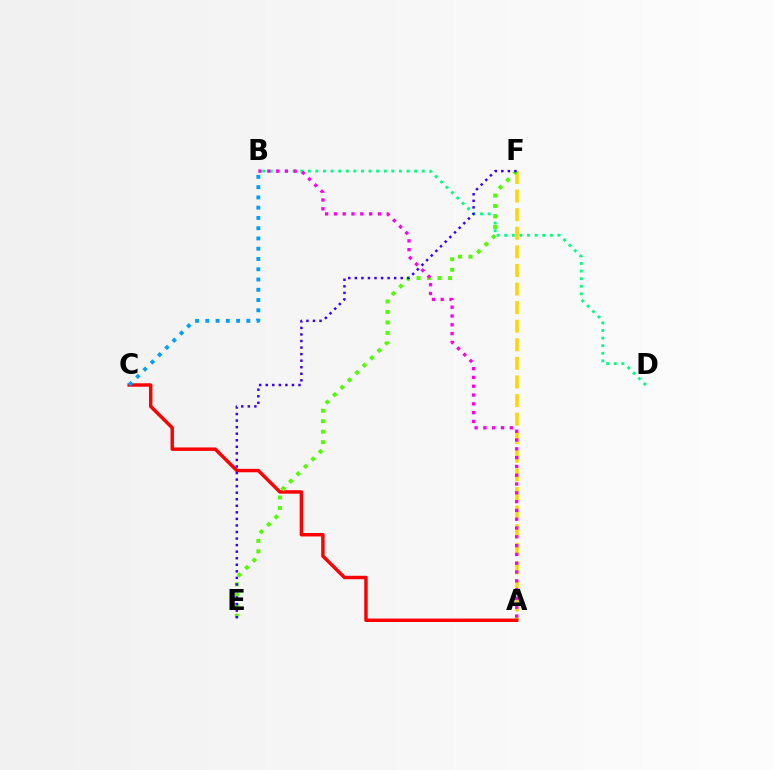{('A', 'F'): [{'color': '#ffd500', 'line_style': 'dashed', 'thickness': 2.53}], ('B', 'D'): [{'color': '#00ff86', 'line_style': 'dotted', 'thickness': 2.06}], ('A', 'C'): [{'color': '#ff0000', 'line_style': 'solid', 'thickness': 2.48}], ('E', 'F'): [{'color': '#4fff00', 'line_style': 'dotted', 'thickness': 2.84}, {'color': '#3700ff', 'line_style': 'dotted', 'thickness': 1.78}], ('A', 'B'): [{'color': '#ff00ed', 'line_style': 'dotted', 'thickness': 2.39}], ('B', 'C'): [{'color': '#009eff', 'line_style': 'dotted', 'thickness': 2.79}]}